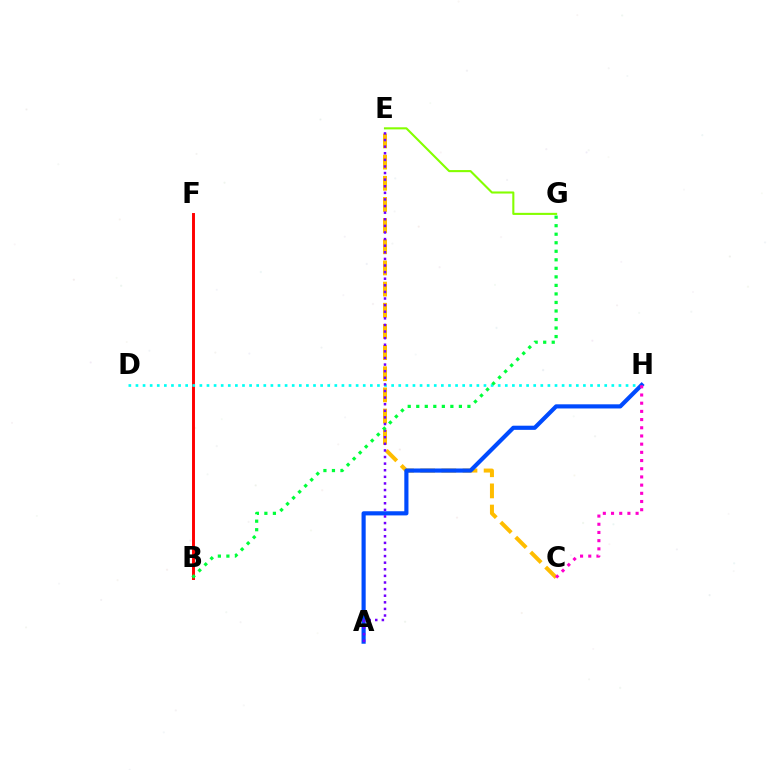{('B', 'F'): [{'color': '#ff0000', 'line_style': 'solid', 'thickness': 2.11}], ('E', 'G'): [{'color': '#84ff00', 'line_style': 'solid', 'thickness': 1.51}], ('C', 'E'): [{'color': '#ffbd00', 'line_style': 'dashed', 'thickness': 2.87}], ('D', 'H'): [{'color': '#00fff6', 'line_style': 'dotted', 'thickness': 1.93}], ('A', 'H'): [{'color': '#004bff', 'line_style': 'solid', 'thickness': 2.99}], ('A', 'E'): [{'color': '#7200ff', 'line_style': 'dotted', 'thickness': 1.79}], ('B', 'G'): [{'color': '#00ff39', 'line_style': 'dotted', 'thickness': 2.32}], ('C', 'H'): [{'color': '#ff00cf', 'line_style': 'dotted', 'thickness': 2.23}]}